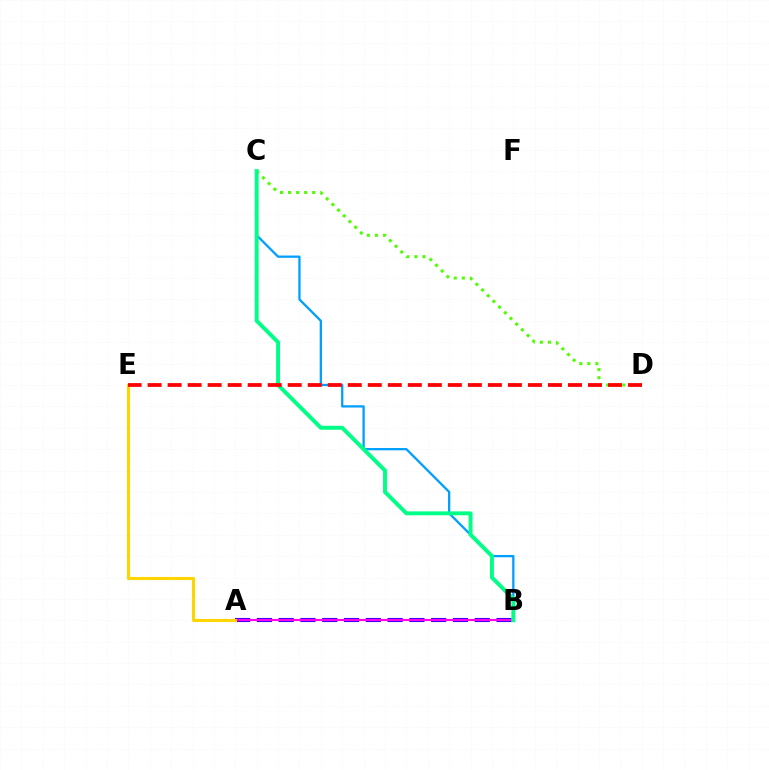{('C', 'D'): [{'color': '#4fff00', 'line_style': 'dotted', 'thickness': 2.19}], ('A', 'B'): [{'color': '#3700ff', 'line_style': 'dashed', 'thickness': 2.96}, {'color': '#ff00ed', 'line_style': 'solid', 'thickness': 1.54}], ('B', 'C'): [{'color': '#009eff', 'line_style': 'solid', 'thickness': 1.64}, {'color': '#00ff86', 'line_style': 'solid', 'thickness': 2.83}], ('A', 'E'): [{'color': '#ffd500', 'line_style': 'solid', 'thickness': 2.25}], ('D', 'E'): [{'color': '#ff0000', 'line_style': 'dashed', 'thickness': 2.72}]}